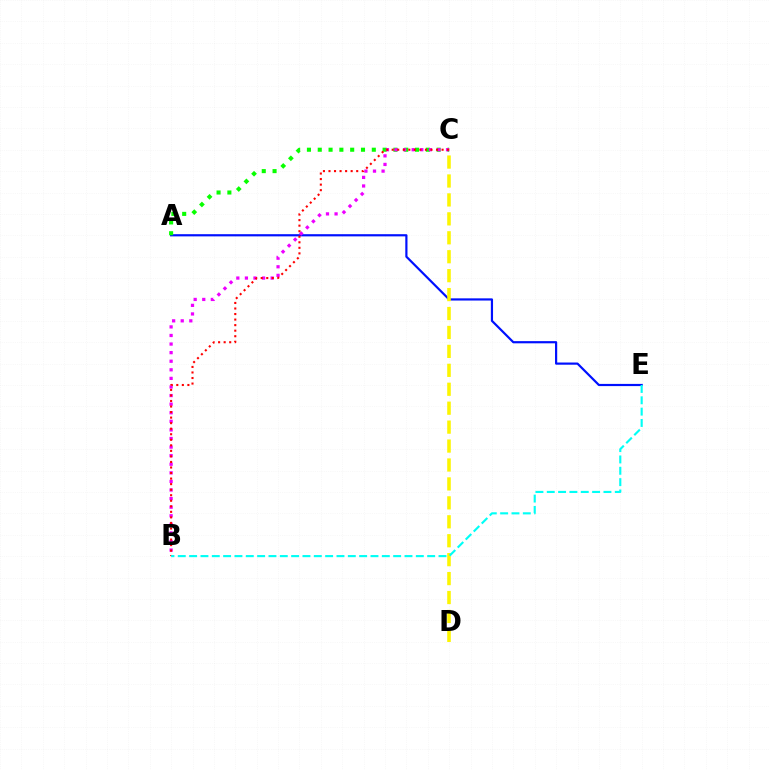{('A', 'E'): [{'color': '#0010ff', 'line_style': 'solid', 'thickness': 1.58}], ('A', 'C'): [{'color': '#08ff00', 'line_style': 'dotted', 'thickness': 2.94}], ('B', 'C'): [{'color': '#ee00ff', 'line_style': 'dotted', 'thickness': 2.33}, {'color': '#ff0000', 'line_style': 'dotted', 'thickness': 1.51}], ('C', 'D'): [{'color': '#fcf500', 'line_style': 'dashed', 'thickness': 2.57}], ('B', 'E'): [{'color': '#00fff6', 'line_style': 'dashed', 'thickness': 1.54}]}